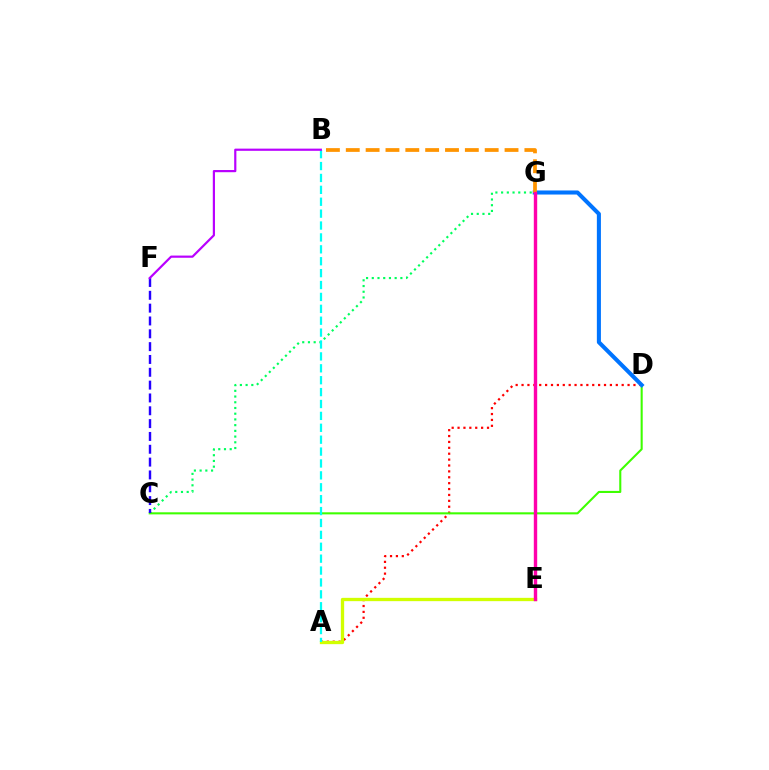{('C', 'G'): [{'color': '#00ff5c', 'line_style': 'dotted', 'thickness': 1.55}], ('A', 'D'): [{'color': '#ff0000', 'line_style': 'dotted', 'thickness': 1.6}], ('C', 'D'): [{'color': '#3dff00', 'line_style': 'solid', 'thickness': 1.5}], ('D', 'G'): [{'color': '#0074ff', 'line_style': 'solid', 'thickness': 2.92}], ('A', 'E'): [{'color': '#d1ff00', 'line_style': 'solid', 'thickness': 2.38}], ('C', 'F'): [{'color': '#2500ff', 'line_style': 'dashed', 'thickness': 1.74}], ('A', 'B'): [{'color': '#00fff6', 'line_style': 'dashed', 'thickness': 1.62}], ('B', 'F'): [{'color': '#b900ff', 'line_style': 'solid', 'thickness': 1.58}], ('B', 'G'): [{'color': '#ff9400', 'line_style': 'dashed', 'thickness': 2.7}], ('E', 'G'): [{'color': '#ff00ac', 'line_style': 'solid', 'thickness': 2.44}]}